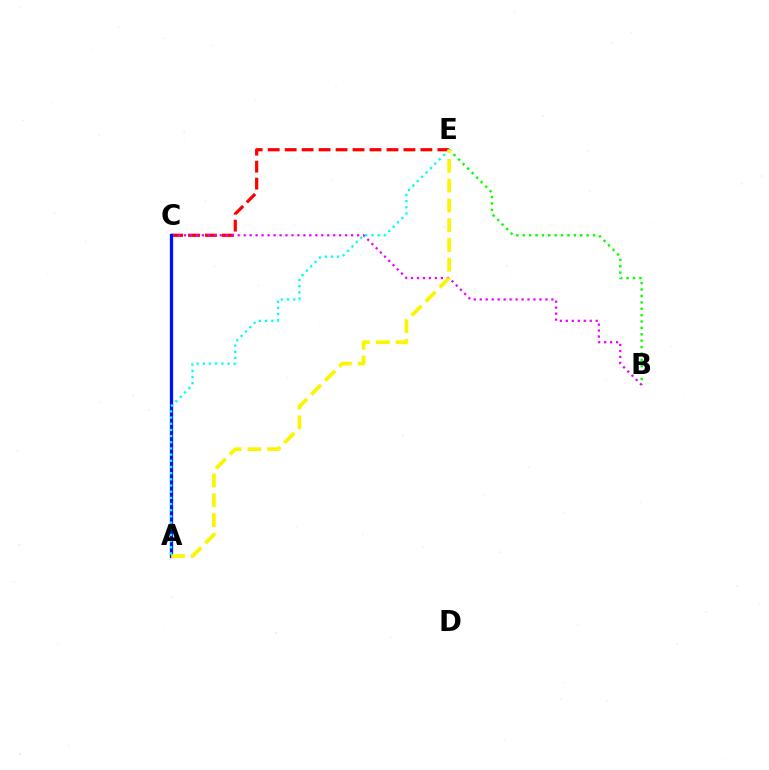{('C', 'E'): [{'color': '#ff0000', 'line_style': 'dashed', 'thickness': 2.31}], ('B', 'E'): [{'color': '#08ff00', 'line_style': 'dotted', 'thickness': 1.74}], ('B', 'C'): [{'color': '#ee00ff', 'line_style': 'dotted', 'thickness': 1.62}], ('A', 'C'): [{'color': '#0010ff', 'line_style': 'solid', 'thickness': 2.35}], ('A', 'E'): [{'color': '#00fff6', 'line_style': 'dotted', 'thickness': 1.68}, {'color': '#fcf500', 'line_style': 'dashed', 'thickness': 2.69}]}